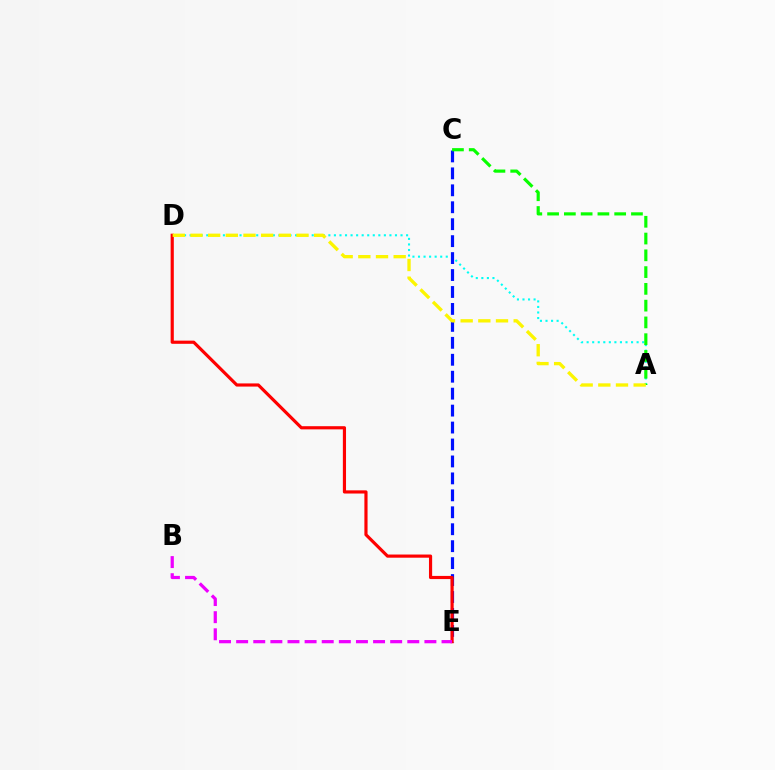{('A', 'D'): [{'color': '#00fff6', 'line_style': 'dotted', 'thickness': 1.51}, {'color': '#fcf500', 'line_style': 'dashed', 'thickness': 2.4}], ('C', 'E'): [{'color': '#0010ff', 'line_style': 'dashed', 'thickness': 2.3}], ('D', 'E'): [{'color': '#ff0000', 'line_style': 'solid', 'thickness': 2.28}], ('A', 'C'): [{'color': '#08ff00', 'line_style': 'dashed', 'thickness': 2.28}], ('B', 'E'): [{'color': '#ee00ff', 'line_style': 'dashed', 'thickness': 2.33}]}